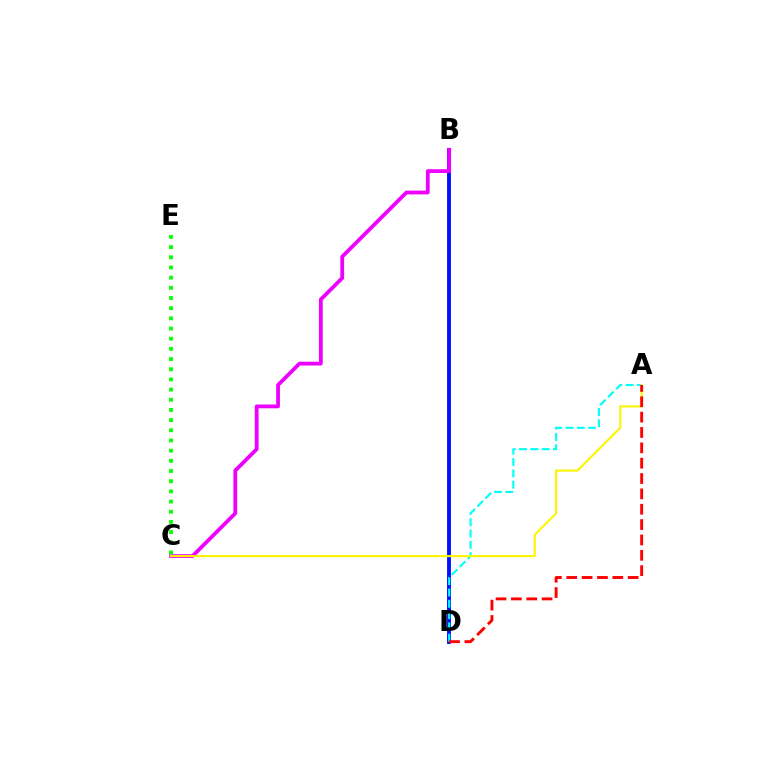{('B', 'D'): [{'color': '#0010ff', 'line_style': 'solid', 'thickness': 2.78}], ('B', 'C'): [{'color': '#ee00ff', 'line_style': 'solid', 'thickness': 2.73}], ('A', 'D'): [{'color': '#00fff6', 'line_style': 'dashed', 'thickness': 1.54}, {'color': '#ff0000', 'line_style': 'dashed', 'thickness': 2.09}], ('A', 'C'): [{'color': '#fcf500', 'line_style': 'solid', 'thickness': 1.51}], ('C', 'E'): [{'color': '#08ff00', 'line_style': 'dotted', 'thickness': 2.77}]}